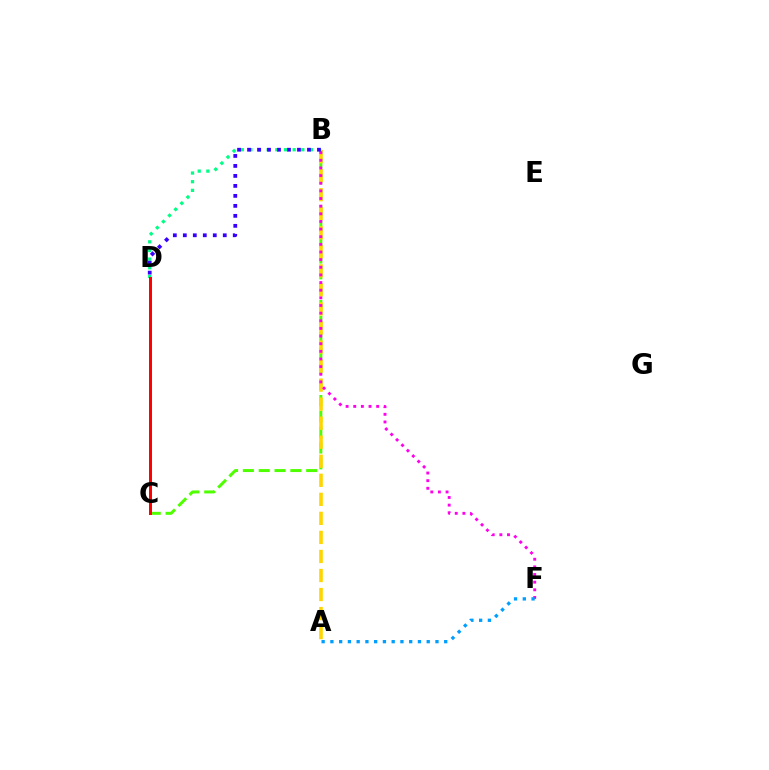{('B', 'C'): [{'color': '#4fff00', 'line_style': 'dashed', 'thickness': 2.15}], ('A', 'B'): [{'color': '#ffd500', 'line_style': 'dashed', 'thickness': 2.59}], ('B', 'D'): [{'color': '#00ff86', 'line_style': 'dotted', 'thickness': 2.35}, {'color': '#3700ff', 'line_style': 'dotted', 'thickness': 2.71}], ('B', 'F'): [{'color': '#ff00ed', 'line_style': 'dotted', 'thickness': 2.08}], ('A', 'F'): [{'color': '#009eff', 'line_style': 'dotted', 'thickness': 2.38}], ('C', 'D'): [{'color': '#ff0000', 'line_style': 'solid', 'thickness': 2.15}]}